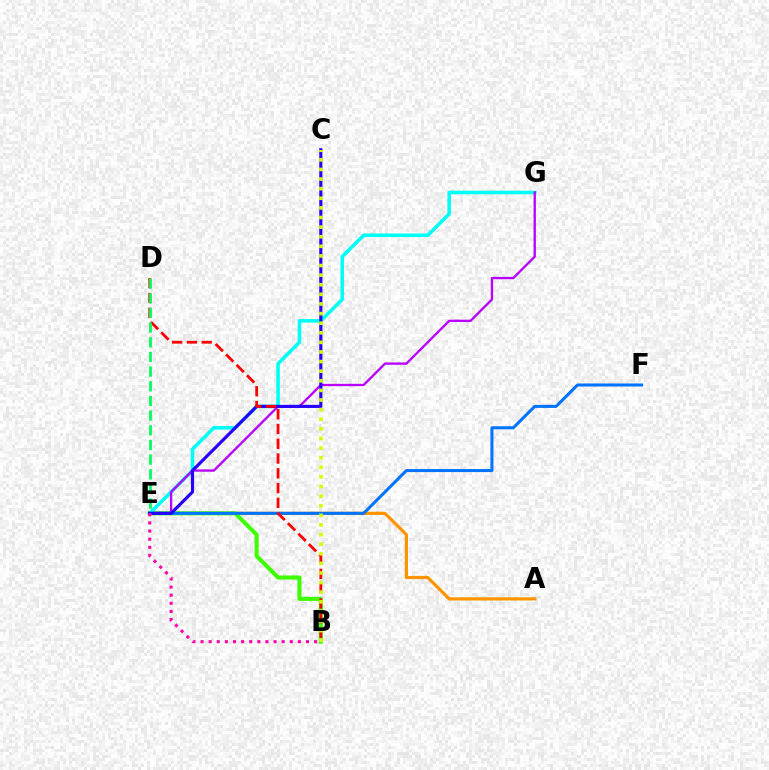{('A', 'E'): [{'color': '#ff9400', 'line_style': 'solid', 'thickness': 2.3}], ('B', 'E'): [{'color': '#3dff00', 'line_style': 'solid', 'thickness': 2.93}, {'color': '#ff00ac', 'line_style': 'dotted', 'thickness': 2.2}], ('E', 'G'): [{'color': '#00fff6', 'line_style': 'solid', 'thickness': 2.58}, {'color': '#b900ff', 'line_style': 'solid', 'thickness': 1.67}], ('E', 'F'): [{'color': '#0074ff', 'line_style': 'solid', 'thickness': 2.18}], ('C', 'E'): [{'color': '#2500ff', 'line_style': 'solid', 'thickness': 2.26}], ('B', 'D'): [{'color': '#ff0000', 'line_style': 'dashed', 'thickness': 2.01}], ('B', 'C'): [{'color': '#d1ff00', 'line_style': 'dotted', 'thickness': 2.61}], ('D', 'E'): [{'color': '#00ff5c', 'line_style': 'dashed', 'thickness': 1.99}]}